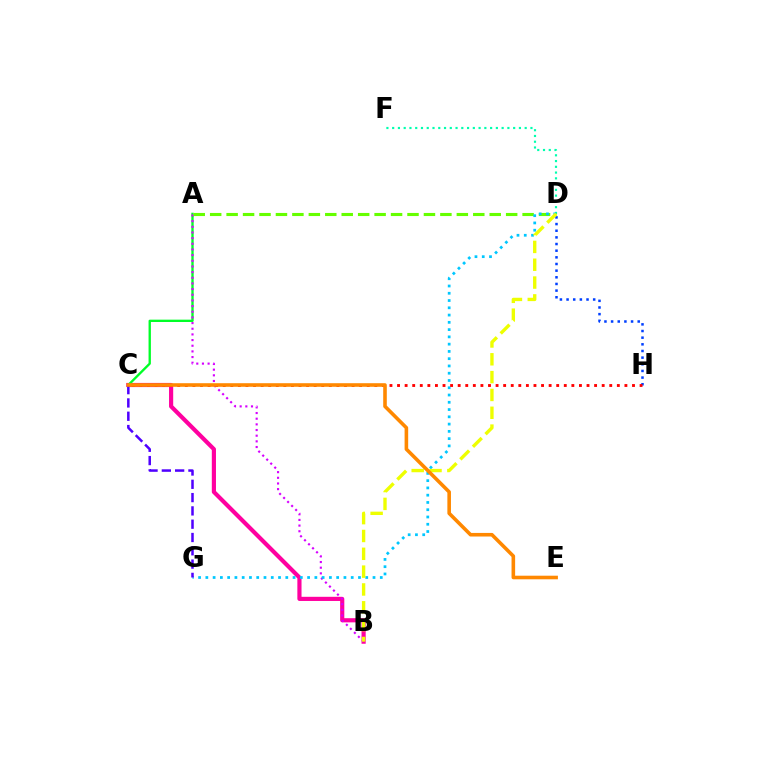{('D', 'H'): [{'color': '#003fff', 'line_style': 'dotted', 'thickness': 1.81}], ('D', 'F'): [{'color': '#00ffaf', 'line_style': 'dotted', 'thickness': 1.57}], ('B', 'C'): [{'color': '#ff00a0', 'line_style': 'solid', 'thickness': 3.0}], ('A', 'C'): [{'color': '#00ff27', 'line_style': 'solid', 'thickness': 1.69}], ('A', 'B'): [{'color': '#d600ff', 'line_style': 'dotted', 'thickness': 1.54}], ('A', 'D'): [{'color': '#66ff00', 'line_style': 'dashed', 'thickness': 2.23}], ('D', 'G'): [{'color': '#00c7ff', 'line_style': 'dotted', 'thickness': 1.97}], ('B', 'D'): [{'color': '#eeff00', 'line_style': 'dashed', 'thickness': 2.42}], ('C', 'H'): [{'color': '#ff0000', 'line_style': 'dotted', 'thickness': 2.06}], ('C', 'G'): [{'color': '#4f00ff', 'line_style': 'dashed', 'thickness': 1.81}], ('C', 'E'): [{'color': '#ff8800', 'line_style': 'solid', 'thickness': 2.59}]}